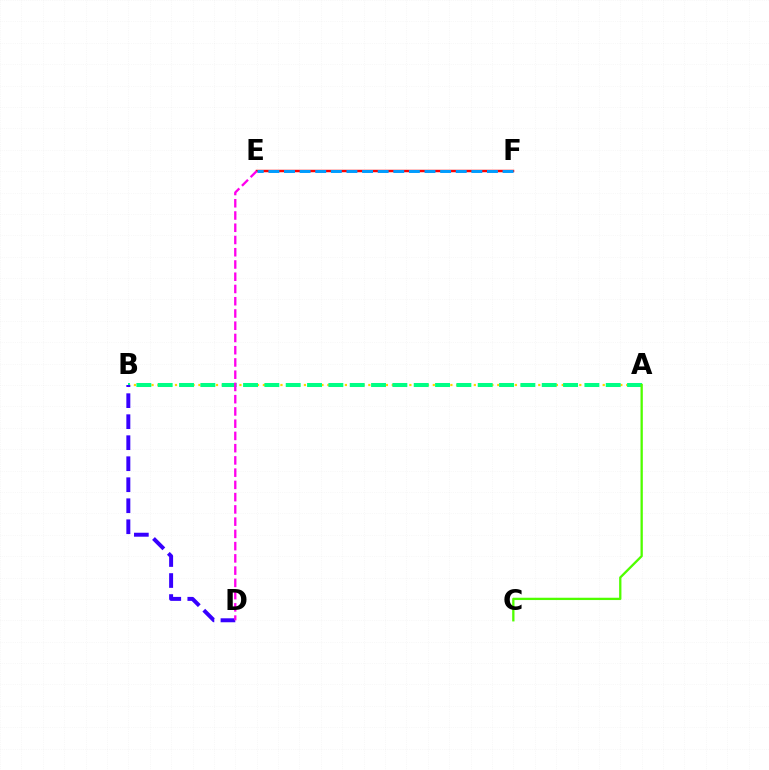{('A', 'B'): [{'color': '#ffd500', 'line_style': 'dotted', 'thickness': 1.59}, {'color': '#00ff86', 'line_style': 'dashed', 'thickness': 2.9}], ('E', 'F'): [{'color': '#ff0000', 'line_style': 'solid', 'thickness': 1.78}, {'color': '#009eff', 'line_style': 'dashed', 'thickness': 2.12}], ('B', 'D'): [{'color': '#3700ff', 'line_style': 'dashed', 'thickness': 2.85}], ('D', 'E'): [{'color': '#ff00ed', 'line_style': 'dashed', 'thickness': 1.66}], ('A', 'C'): [{'color': '#4fff00', 'line_style': 'solid', 'thickness': 1.66}]}